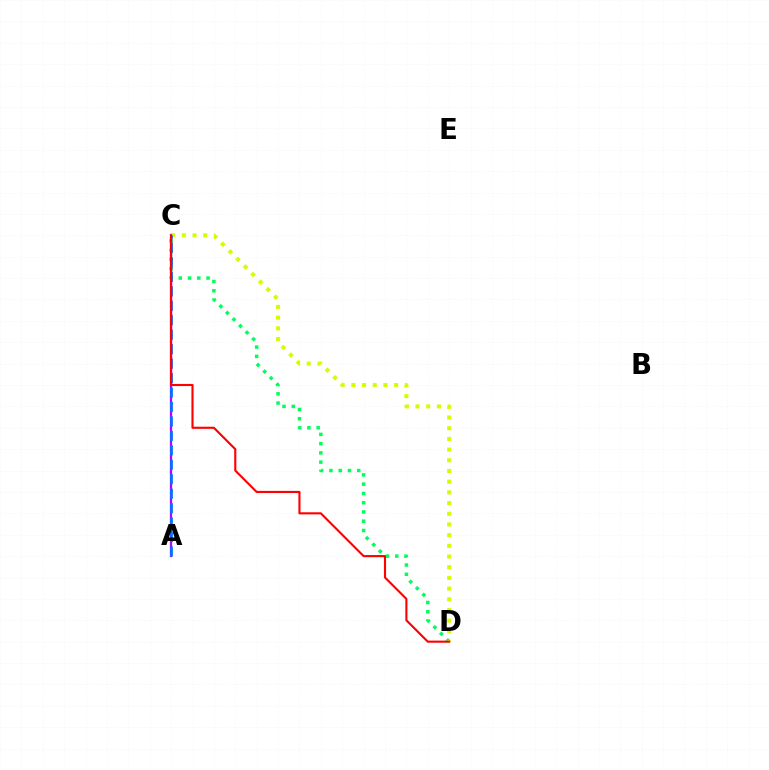{('C', 'D'): [{'color': '#00ff5c', 'line_style': 'dotted', 'thickness': 2.52}, {'color': '#d1ff00', 'line_style': 'dotted', 'thickness': 2.91}, {'color': '#ff0000', 'line_style': 'solid', 'thickness': 1.52}], ('A', 'C'): [{'color': '#b900ff', 'line_style': 'solid', 'thickness': 1.63}, {'color': '#0074ff', 'line_style': 'dashed', 'thickness': 1.96}]}